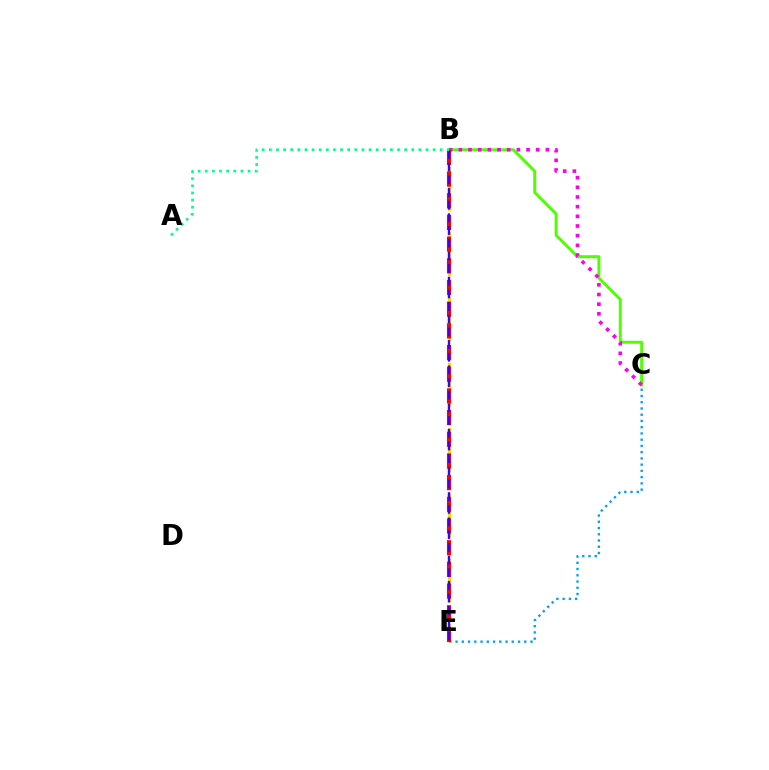{('B', 'C'): [{'color': '#4fff00', 'line_style': 'solid', 'thickness': 2.11}, {'color': '#ff00ed', 'line_style': 'dotted', 'thickness': 2.63}], ('C', 'E'): [{'color': '#009eff', 'line_style': 'dotted', 'thickness': 1.7}], ('B', 'E'): [{'color': '#ffd500', 'line_style': 'dashed', 'thickness': 2.22}, {'color': '#ff0000', 'line_style': 'dashed', 'thickness': 2.95}, {'color': '#3700ff', 'line_style': 'dashed', 'thickness': 1.72}], ('A', 'B'): [{'color': '#00ff86', 'line_style': 'dotted', 'thickness': 1.93}]}